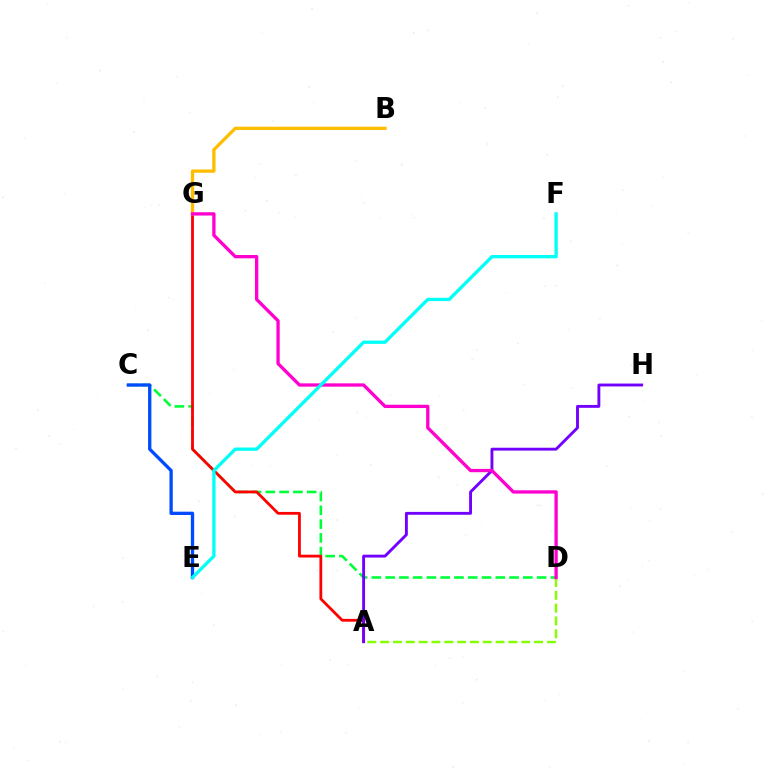{('C', 'D'): [{'color': '#00ff39', 'line_style': 'dashed', 'thickness': 1.87}], ('A', 'G'): [{'color': '#ff0000', 'line_style': 'solid', 'thickness': 2.01}], ('A', 'D'): [{'color': '#84ff00', 'line_style': 'dashed', 'thickness': 1.74}], ('B', 'G'): [{'color': '#ffbd00', 'line_style': 'solid', 'thickness': 2.35}], ('A', 'H'): [{'color': '#7200ff', 'line_style': 'solid', 'thickness': 2.07}], ('C', 'E'): [{'color': '#004bff', 'line_style': 'solid', 'thickness': 2.38}], ('D', 'G'): [{'color': '#ff00cf', 'line_style': 'solid', 'thickness': 2.38}], ('E', 'F'): [{'color': '#00fff6', 'line_style': 'solid', 'thickness': 2.38}]}